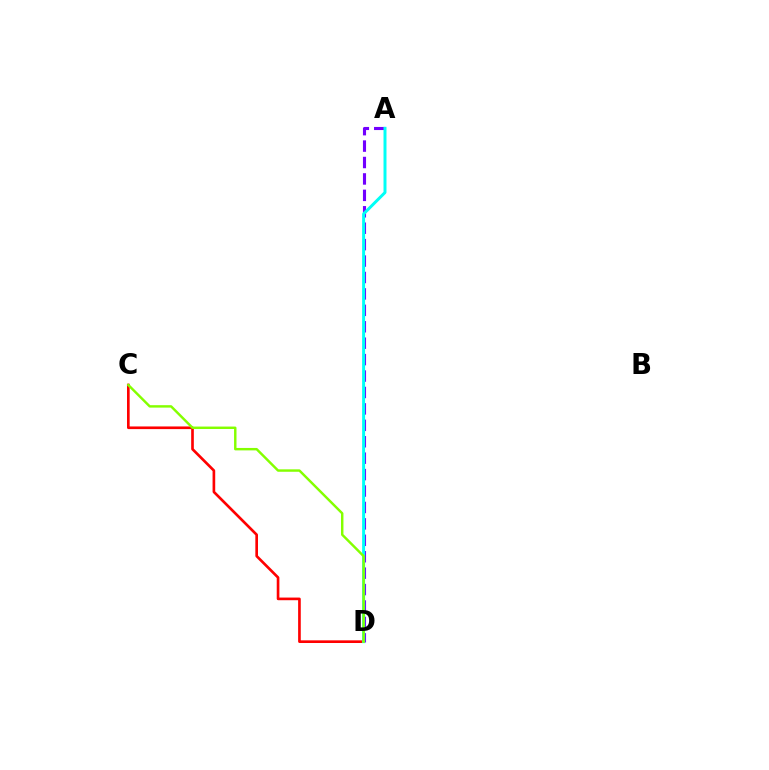{('A', 'D'): [{'color': '#7200ff', 'line_style': 'dashed', 'thickness': 2.23}, {'color': '#00fff6', 'line_style': 'solid', 'thickness': 2.14}], ('C', 'D'): [{'color': '#ff0000', 'line_style': 'solid', 'thickness': 1.91}, {'color': '#84ff00', 'line_style': 'solid', 'thickness': 1.75}]}